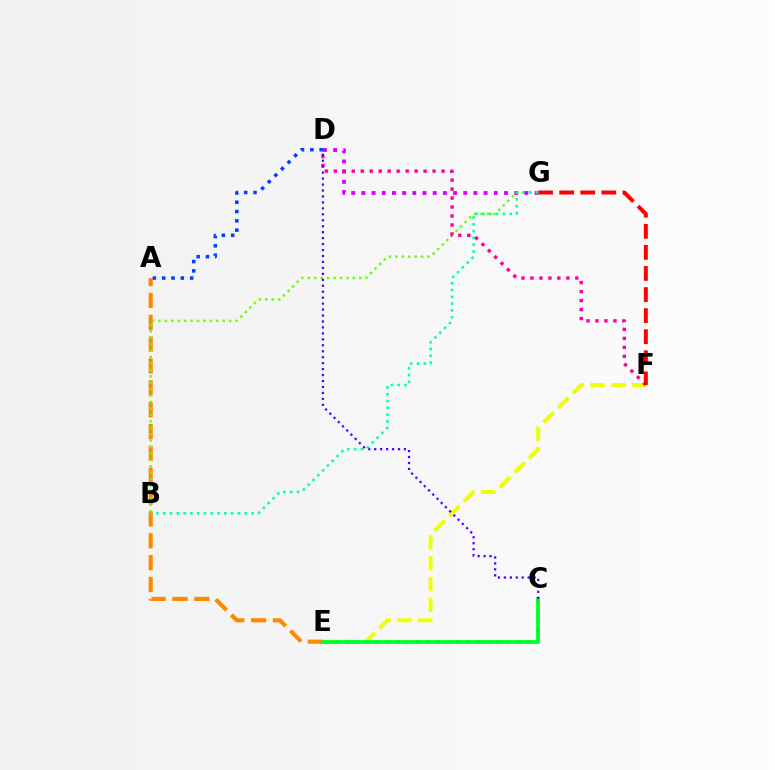{('E', 'F'): [{'color': '#eeff00', 'line_style': 'dashed', 'thickness': 2.82}], ('A', 'E'): [{'color': '#ff8800', 'line_style': 'dashed', 'thickness': 2.97}], ('B', 'G'): [{'color': '#66ff00', 'line_style': 'dotted', 'thickness': 1.75}, {'color': '#00ffaf', 'line_style': 'dotted', 'thickness': 1.85}], ('C', 'E'): [{'color': '#00c7ff', 'line_style': 'dotted', 'thickness': 2.74}, {'color': '#00ff27', 'line_style': 'solid', 'thickness': 2.69}], ('D', 'G'): [{'color': '#d600ff', 'line_style': 'dotted', 'thickness': 2.77}], ('D', 'F'): [{'color': '#ff00a0', 'line_style': 'dotted', 'thickness': 2.44}], ('A', 'D'): [{'color': '#003fff', 'line_style': 'dotted', 'thickness': 2.53}], ('F', 'G'): [{'color': '#ff0000', 'line_style': 'dashed', 'thickness': 2.86}], ('C', 'D'): [{'color': '#4f00ff', 'line_style': 'dotted', 'thickness': 1.62}]}